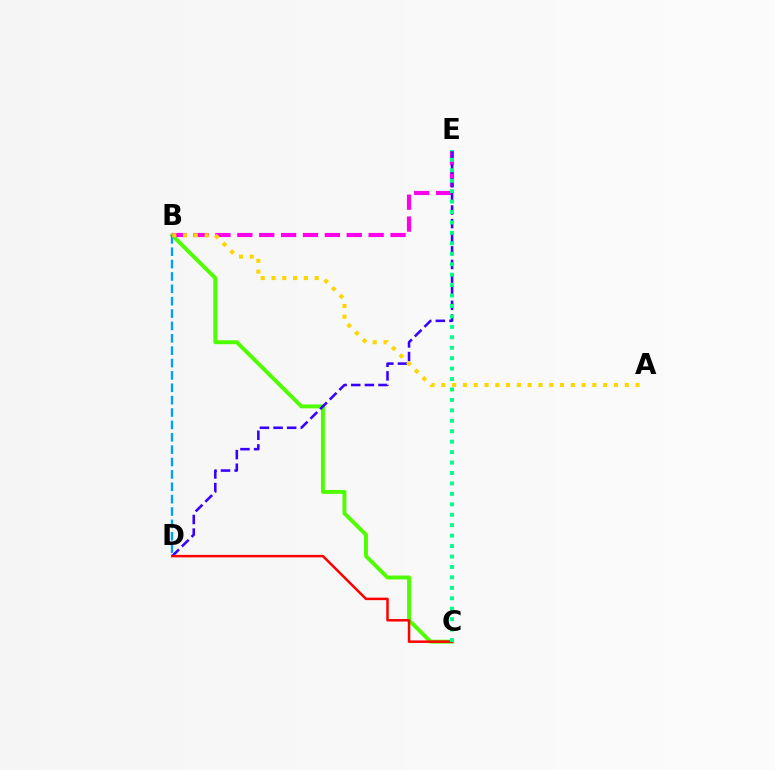{('B', 'C'): [{'color': '#4fff00', 'line_style': 'solid', 'thickness': 2.82}], ('B', 'D'): [{'color': '#009eff', 'line_style': 'dashed', 'thickness': 1.68}], ('B', 'E'): [{'color': '#ff00ed', 'line_style': 'dashed', 'thickness': 2.97}], ('D', 'E'): [{'color': '#3700ff', 'line_style': 'dashed', 'thickness': 1.85}], ('C', 'D'): [{'color': '#ff0000', 'line_style': 'solid', 'thickness': 1.8}], ('A', 'B'): [{'color': '#ffd500', 'line_style': 'dotted', 'thickness': 2.93}], ('C', 'E'): [{'color': '#00ff86', 'line_style': 'dotted', 'thickness': 2.84}]}